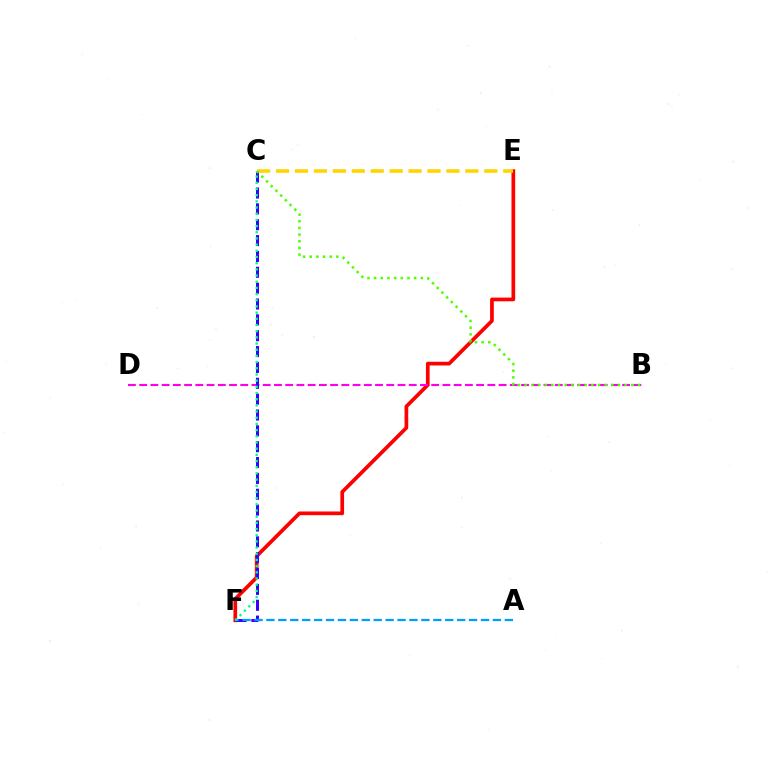{('E', 'F'): [{'color': '#ff0000', 'line_style': 'solid', 'thickness': 2.66}], ('B', 'D'): [{'color': '#ff00ed', 'line_style': 'dashed', 'thickness': 1.53}], ('C', 'E'): [{'color': '#ffd500', 'line_style': 'dashed', 'thickness': 2.57}], ('C', 'F'): [{'color': '#3700ff', 'line_style': 'dashed', 'thickness': 2.15}, {'color': '#00ff86', 'line_style': 'dotted', 'thickness': 1.68}], ('B', 'C'): [{'color': '#4fff00', 'line_style': 'dotted', 'thickness': 1.81}], ('A', 'F'): [{'color': '#009eff', 'line_style': 'dashed', 'thickness': 1.62}]}